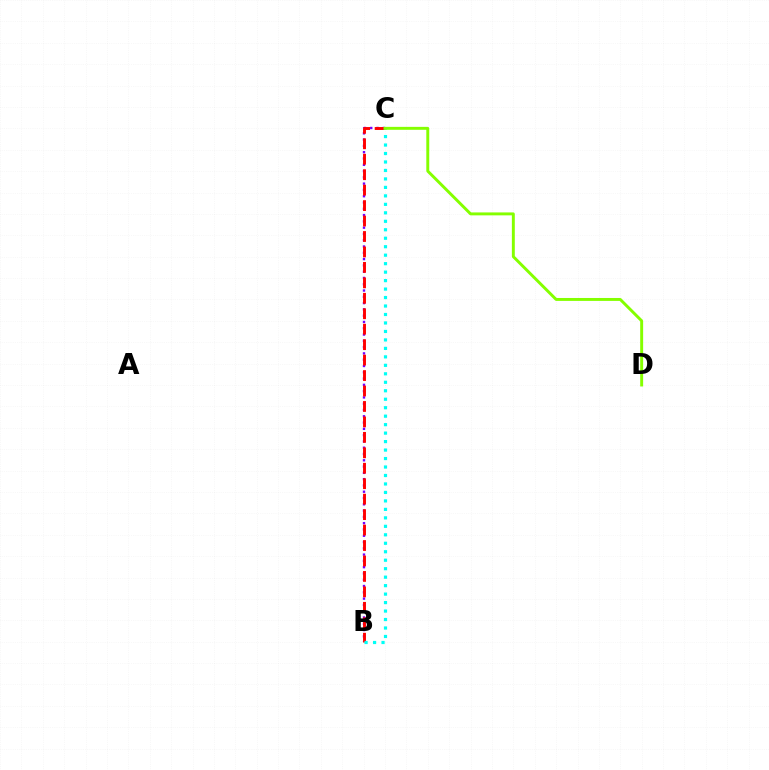{('B', 'C'): [{'color': '#7200ff', 'line_style': 'dotted', 'thickness': 1.71}, {'color': '#ff0000', 'line_style': 'dashed', 'thickness': 2.1}, {'color': '#00fff6', 'line_style': 'dotted', 'thickness': 2.3}], ('C', 'D'): [{'color': '#84ff00', 'line_style': 'solid', 'thickness': 2.11}]}